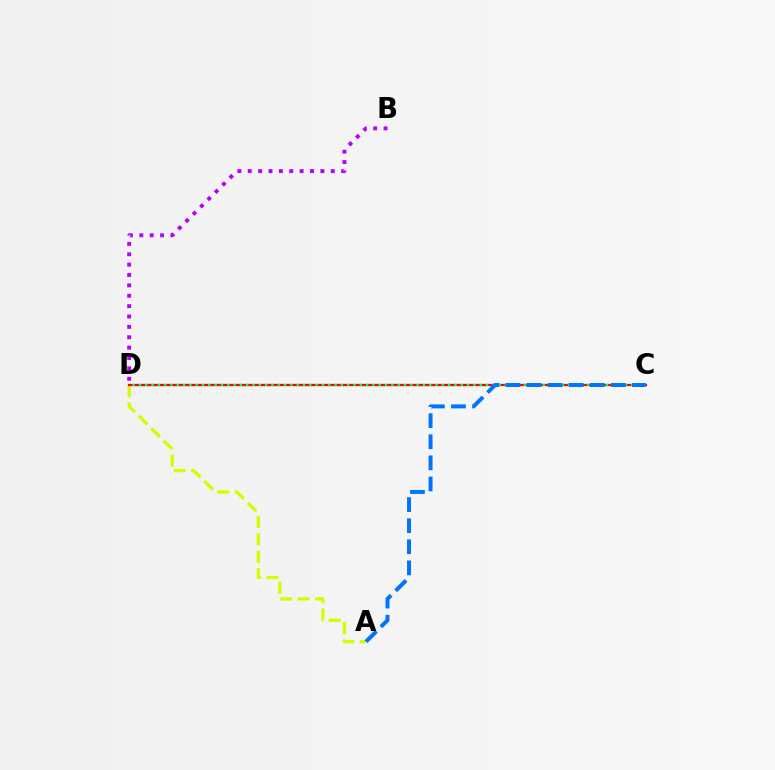{('B', 'D'): [{'color': '#b900ff', 'line_style': 'dotted', 'thickness': 2.82}], ('A', 'D'): [{'color': '#d1ff00', 'line_style': 'dashed', 'thickness': 2.37}], ('C', 'D'): [{'color': '#ff0000', 'line_style': 'solid', 'thickness': 1.63}, {'color': '#00ff5c', 'line_style': 'dotted', 'thickness': 1.71}], ('A', 'C'): [{'color': '#0074ff', 'line_style': 'dashed', 'thickness': 2.87}]}